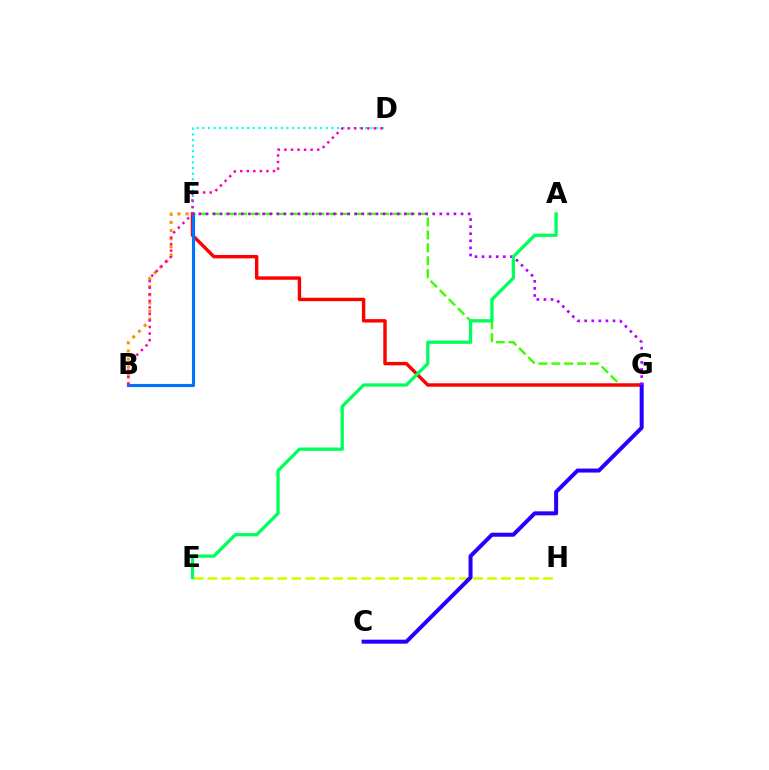{('F', 'G'): [{'color': '#3dff00', 'line_style': 'dashed', 'thickness': 1.75}, {'color': '#ff0000', 'line_style': 'solid', 'thickness': 2.46}, {'color': '#b900ff', 'line_style': 'dotted', 'thickness': 1.93}], ('D', 'F'): [{'color': '#00fff6', 'line_style': 'dotted', 'thickness': 1.52}], ('B', 'F'): [{'color': '#ff9400', 'line_style': 'dotted', 'thickness': 2.21}, {'color': '#0074ff', 'line_style': 'solid', 'thickness': 2.24}], ('E', 'H'): [{'color': '#d1ff00', 'line_style': 'dashed', 'thickness': 1.9}], ('C', 'G'): [{'color': '#2500ff', 'line_style': 'solid', 'thickness': 2.88}], ('A', 'E'): [{'color': '#00ff5c', 'line_style': 'solid', 'thickness': 2.36}], ('B', 'D'): [{'color': '#ff00ac', 'line_style': 'dotted', 'thickness': 1.78}]}